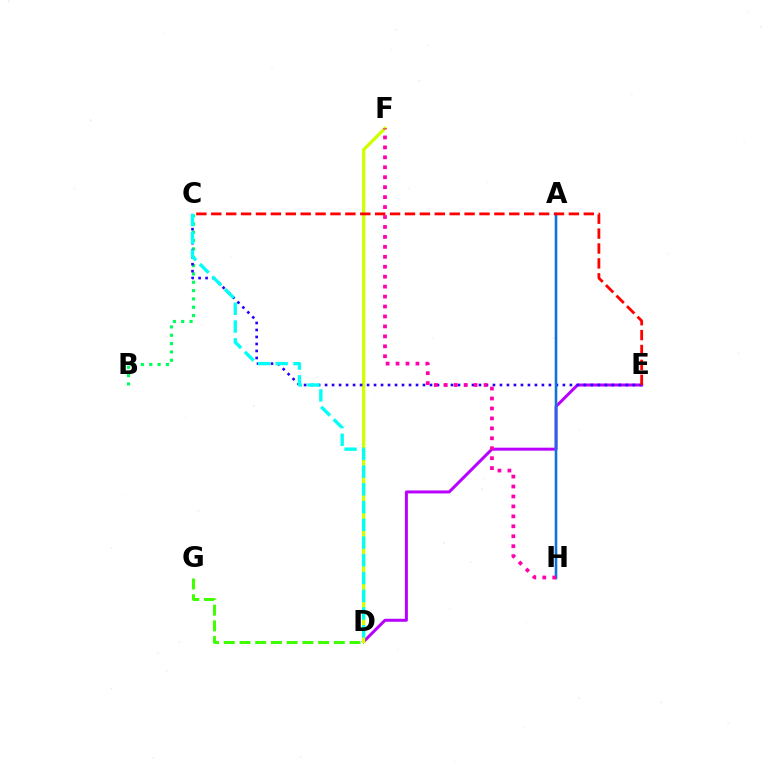{('D', 'E'): [{'color': '#b900ff', 'line_style': 'solid', 'thickness': 2.16}], ('D', 'F'): [{'color': '#d1ff00', 'line_style': 'solid', 'thickness': 2.35}], ('A', 'H'): [{'color': '#ff9400', 'line_style': 'solid', 'thickness': 1.75}, {'color': '#0074ff', 'line_style': 'solid', 'thickness': 1.72}], ('B', 'C'): [{'color': '#00ff5c', 'line_style': 'dotted', 'thickness': 2.26}], ('C', 'E'): [{'color': '#2500ff', 'line_style': 'dotted', 'thickness': 1.9}, {'color': '#ff0000', 'line_style': 'dashed', 'thickness': 2.02}], ('C', 'D'): [{'color': '#00fff6', 'line_style': 'dashed', 'thickness': 2.41}], ('F', 'H'): [{'color': '#ff00ac', 'line_style': 'dotted', 'thickness': 2.7}], ('D', 'G'): [{'color': '#3dff00', 'line_style': 'dashed', 'thickness': 2.14}]}